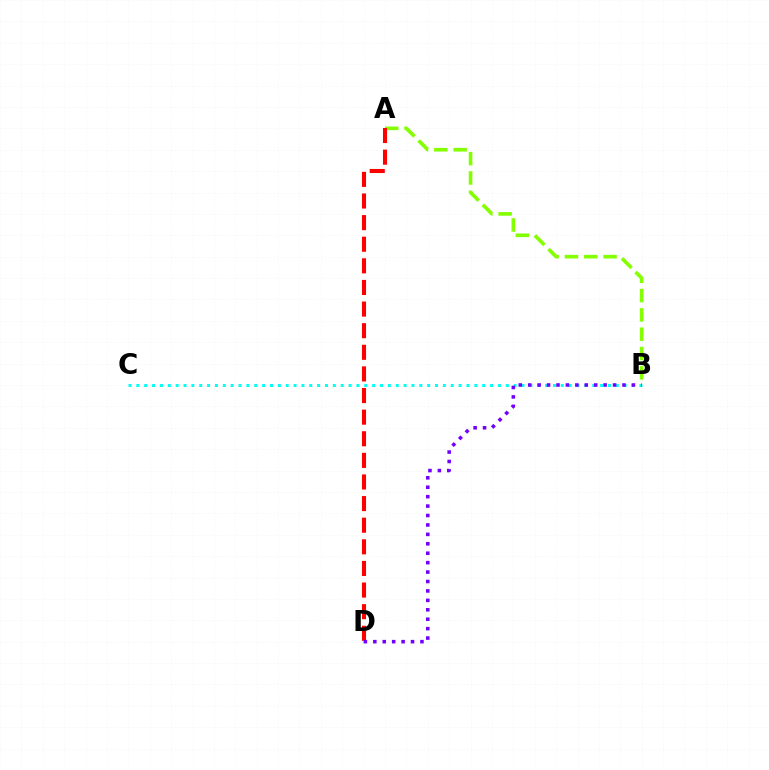{('A', 'B'): [{'color': '#84ff00', 'line_style': 'dashed', 'thickness': 2.62}], ('A', 'D'): [{'color': '#ff0000', 'line_style': 'dashed', 'thickness': 2.94}], ('B', 'C'): [{'color': '#00fff6', 'line_style': 'dotted', 'thickness': 2.14}], ('B', 'D'): [{'color': '#7200ff', 'line_style': 'dotted', 'thickness': 2.56}]}